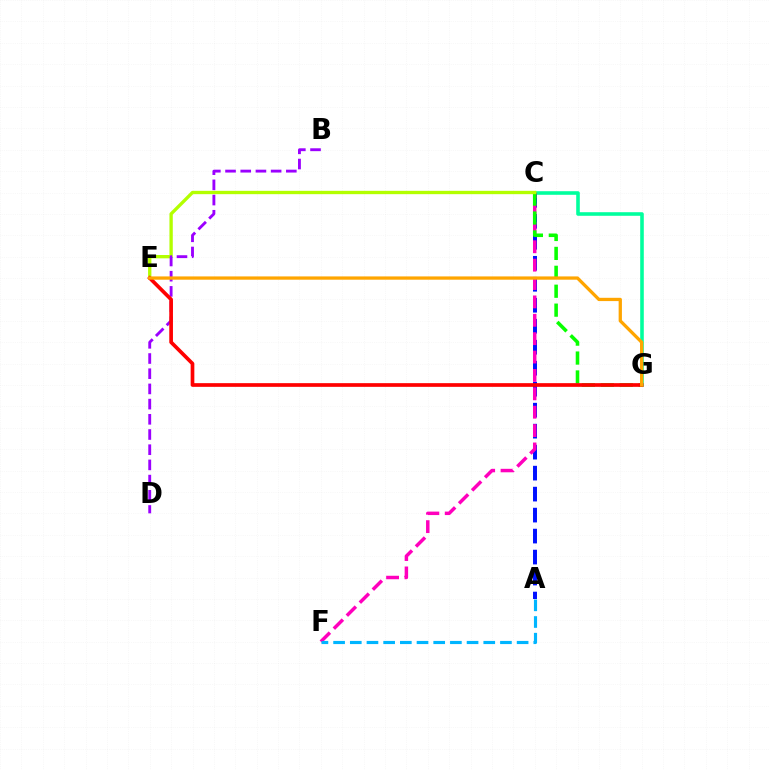{('C', 'G'): [{'color': '#00ff9d', 'line_style': 'solid', 'thickness': 2.58}, {'color': '#08ff00', 'line_style': 'dashed', 'thickness': 2.57}], ('A', 'C'): [{'color': '#0010ff', 'line_style': 'dashed', 'thickness': 2.85}], ('C', 'F'): [{'color': '#ff00bd', 'line_style': 'dashed', 'thickness': 2.5}], ('A', 'F'): [{'color': '#00b5ff', 'line_style': 'dashed', 'thickness': 2.27}], ('C', 'E'): [{'color': '#b3ff00', 'line_style': 'solid', 'thickness': 2.4}], ('B', 'D'): [{'color': '#9b00ff', 'line_style': 'dashed', 'thickness': 2.06}], ('E', 'G'): [{'color': '#ff0000', 'line_style': 'solid', 'thickness': 2.65}, {'color': '#ffa500', 'line_style': 'solid', 'thickness': 2.36}]}